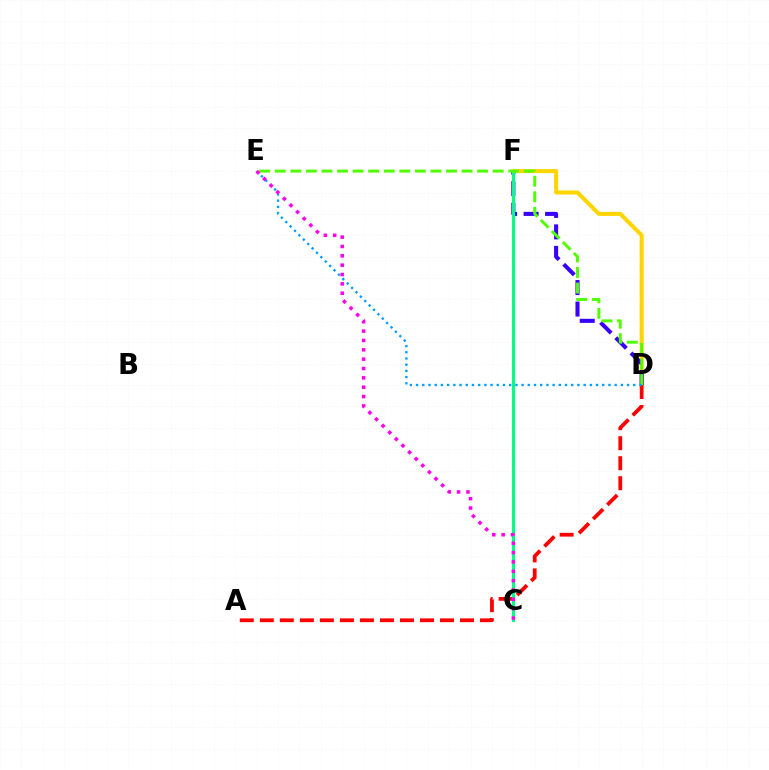{('D', 'F'): [{'color': '#ffd500', 'line_style': 'solid', 'thickness': 2.91}, {'color': '#3700ff', 'line_style': 'dashed', 'thickness': 2.92}], ('A', 'D'): [{'color': '#ff0000', 'line_style': 'dashed', 'thickness': 2.72}], ('C', 'F'): [{'color': '#00ff86', 'line_style': 'solid', 'thickness': 2.24}], ('D', 'E'): [{'color': '#4fff00', 'line_style': 'dashed', 'thickness': 2.11}, {'color': '#009eff', 'line_style': 'dotted', 'thickness': 1.69}], ('C', 'E'): [{'color': '#ff00ed', 'line_style': 'dotted', 'thickness': 2.54}]}